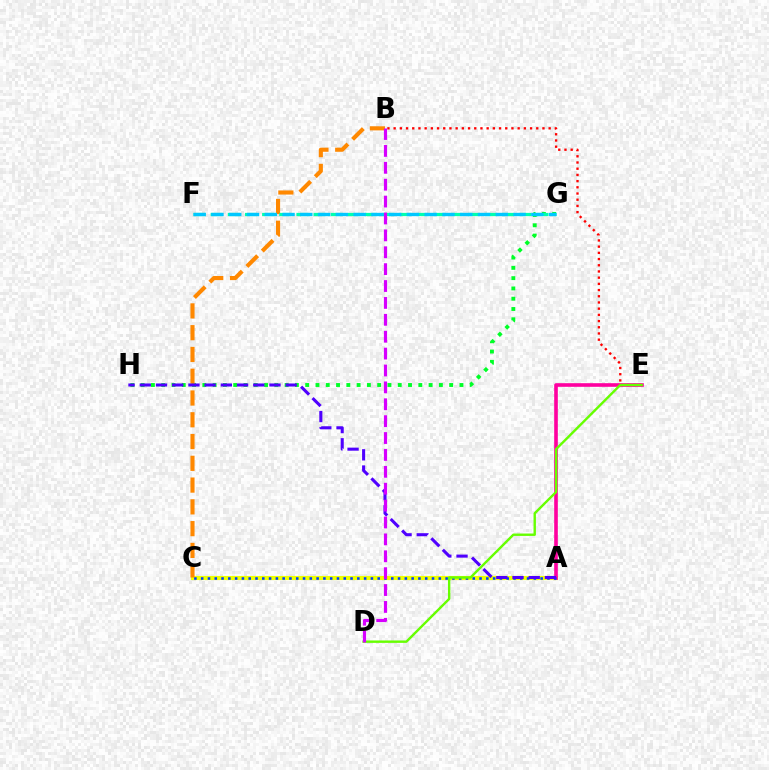{('A', 'C'): [{'color': '#eeff00', 'line_style': 'solid', 'thickness': 2.98}, {'color': '#003fff', 'line_style': 'dotted', 'thickness': 1.84}], ('B', 'E'): [{'color': '#ff0000', 'line_style': 'dotted', 'thickness': 1.68}], ('G', 'H'): [{'color': '#00ff27', 'line_style': 'dotted', 'thickness': 2.79}], ('A', 'E'): [{'color': '#ff00a0', 'line_style': 'solid', 'thickness': 2.61}], ('B', 'C'): [{'color': '#ff8800', 'line_style': 'dashed', 'thickness': 2.96}], ('F', 'G'): [{'color': '#00ffaf', 'line_style': 'dashed', 'thickness': 2.33}, {'color': '#00c7ff', 'line_style': 'dashed', 'thickness': 2.41}], ('A', 'H'): [{'color': '#4f00ff', 'line_style': 'dashed', 'thickness': 2.2}], ('D', 'E'): [{'color': '#66ff00', 'line_style': 'solid', 'thickness': 1.73}], ('B', 'D'): [{'color': '#d600ff', 'line_style': 'dashed', 'thickness': 2.29}]}